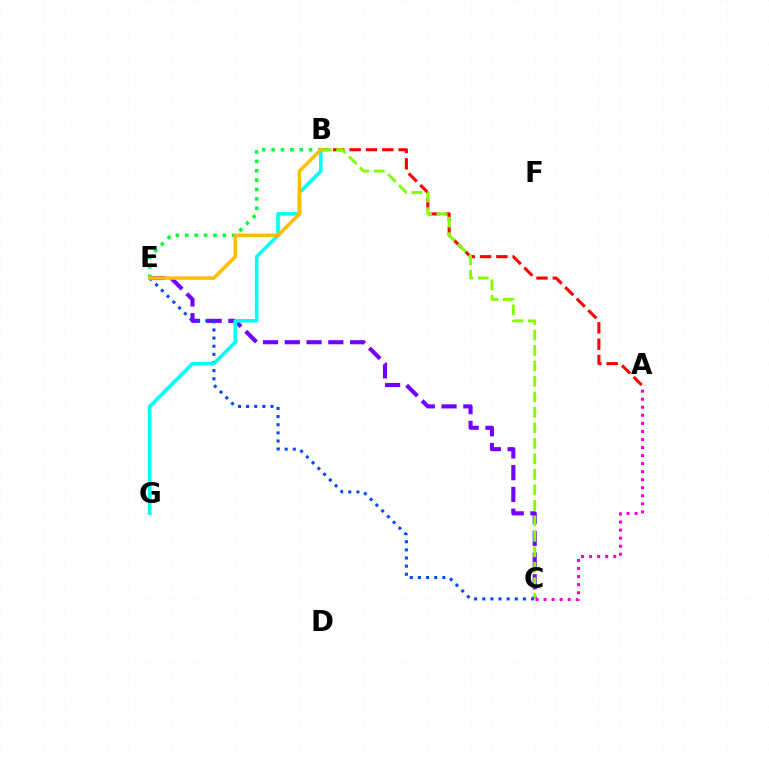{('A', 'B'): [{'color': '#ff0000', 'line_style': 'dashed', 'thickness': 2.22}], ('C', 'E'): [{'color': '#7200ff', 'line_style': 'dashed', 'thickness': 2.96}, {'color': '#004bff', 'line_style': 'dotted', 'thickness': 2.21}], ('B', 'C'): [{'color': '#84ff00', 'line_style': 'dashed', 'thickness': 2.1}], ('B', 'G'): [{'color': '#00fff6', 'line_style': 'solid', 'thickness': 2.57}], ('A', 'C'): [{'color': '#ff00cf', 'line_style': 'dotted', 'thickness': 2.19}], ('B', 'E'): [{'color': '#00ff39', 'line_style': 'dotted', 'thickness': 2.55}, {'color': '#ffbd00', 'line_style': 'solid', 'thickness': 2.55}]}